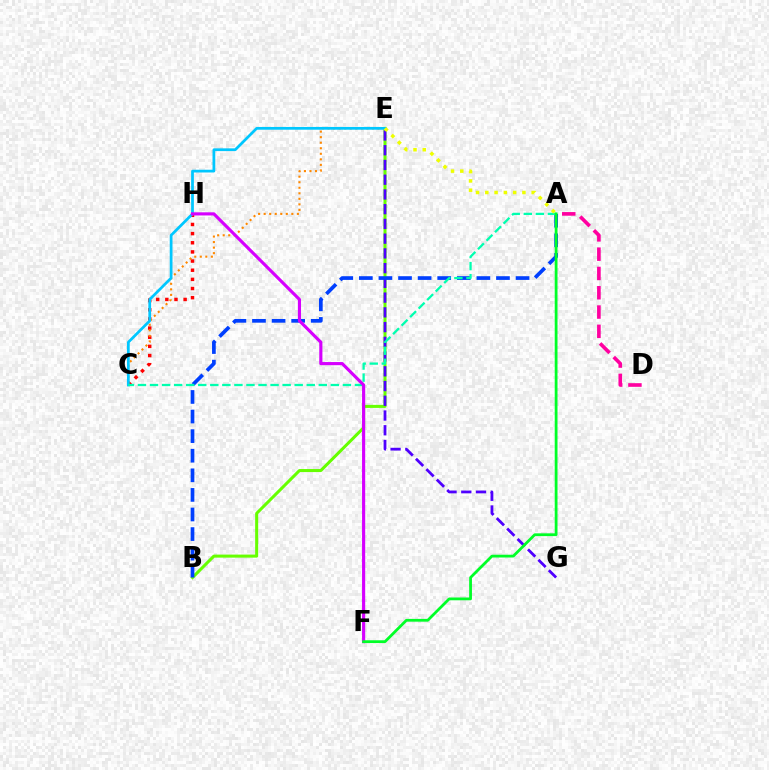{('B', 'E'): [{'color': '#66ff00', 'line_style': 'solid', 'thickness': 2.18}], ('E', 'G'): [{'color': '#4f00ff', 'line_style': 'dashed', 'thickness': 2.0}], ('A', 'B'): [{'color': '#003fff', 'line_style': 'dashed', 'thickness': 2.66}], ('C', 'H'): [{'color': '#ff0000', 'line_style': 'dotted', 'thickness': 2.49}], ('C', 'E'): [{'color': '#ff8800', 'line_style': 'dotted', 'thickness': 1.5}, {'color': '#00c7ff', 'line_style': 'solid', 'thickness': 1.98}], ('A', 'D'): [{'color': '#ff00a0', 'line_style': 'dashed', 'thickness': 2.62}], ('A', 'C'): [{'color': '#00ffaf', 'line_style': 'dashed', 'thickness': 1.64}], ('F', 'H'): [{'color': '#d600ff', 'line_style': 'solid', 'thickness': 2.26}], ('A', 'F'): [{'color': '#00ff27', 'line_style': 'solid', 'thickness': 2.0}], ('A', 'E'): [{'color': '#eeff00', 'line_style': 'dotted', 'thickness': 2.52}]}